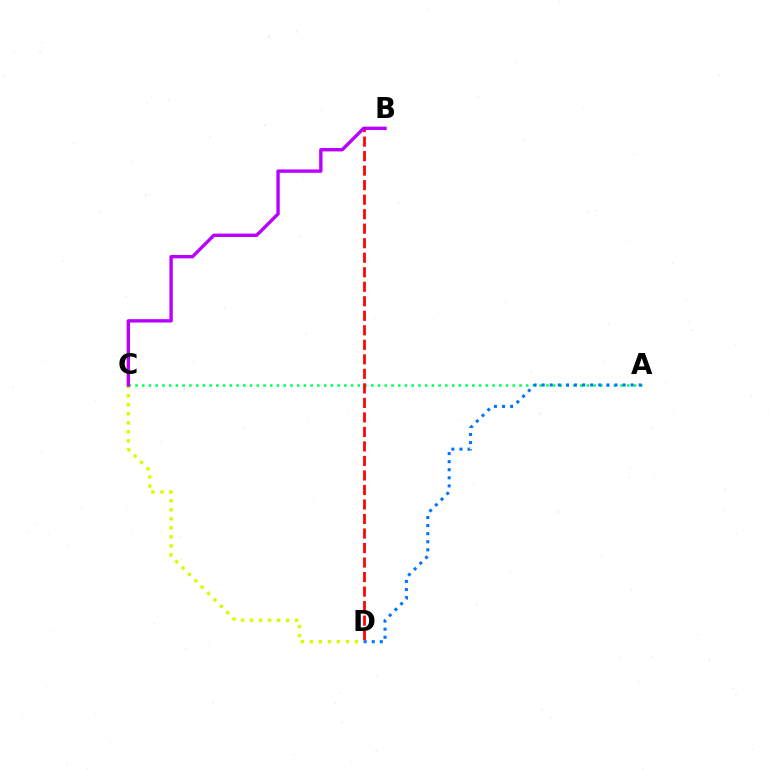{('A', 'C'): [{'color': '#00ff5c', 'line_style': 'dotted', 'thickness': 1.83}], ('B', 'D'): [{'color': '#ff0000', 'line_style': 'dashed', 'thickness': 1.97}], ('C', 'D'): [{'color': '#d1ff00', 'line_style': 'dotted', 'thickness': 2.45}], ('B', 'C'): [{'color': '#b900ff', 'line_style': 'solid', 'thickness': 2.42}], ('A', 'D'): [{'color': '#0074ff', 'line_style': 'dotted', 'thickness': 2.2}]}